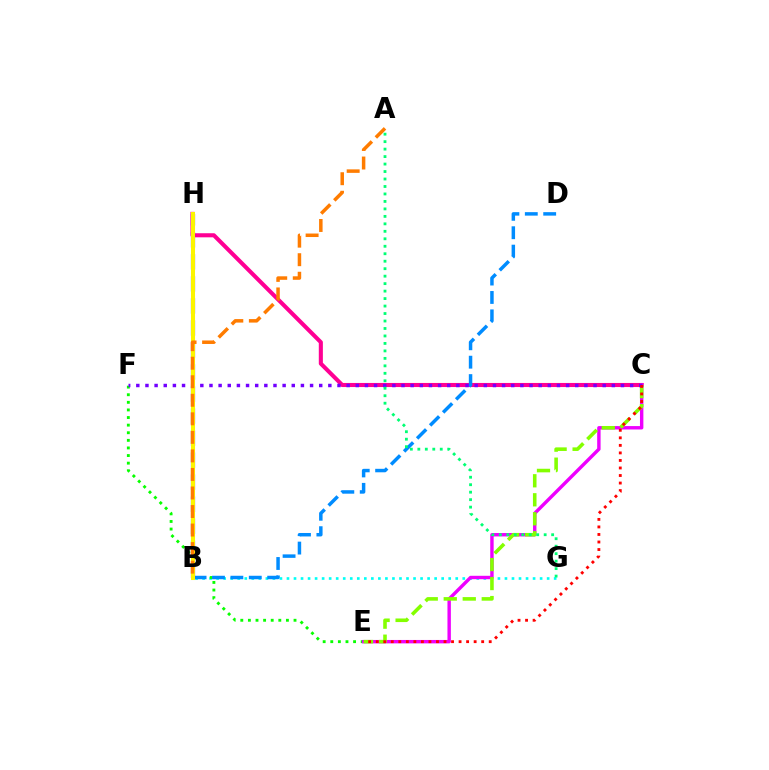{('B', 'G'): [{'color': '#00fff6', 'line_style': 'dotted', 'thickness': 1.91}], ('C', 'H'): [{'color': '#ff0094', 'line_style': 'solid', 'thickness': 2.94}], ('E', 'F'): [{'color': '#08ff00', 'line_style': 'dotted', 'thickness': 2.07}], ('B', 'D'): [{'color': '#008cff', 'line_style': 'dashed', 'thickness': 2.5}], ('C', 'E'): [{'color': '#ee00ff', 'line_style': 'solid', 'thickness': 2.45}, {'color': '#84ff00', 'line_style': 'dashed', 'thickness': 2.58}, {'color': '#ff0000', 'line_style': 'dotted', 'thickness': 2.05}], ('B', 'H'): [{'color': '#0010ff', 'line_style': 'dashed', 'thickness': 2.99}, {'color': '#fcf500', 'line_style': 'solid', 'thickness': 2.91}], ('C', 'F'): [{'color': '#7200ff', 'line_style': 'dotted', 'thickness': 2.48}], ('A', 'B'): [{'color': '#ff7c00', 'line_style': 'dashed', 'thickness': 2.52}], ('A', 'G'): [{'color': '#00ff74', 'line_style': 'dotted', 'thickness': 2.03}]}